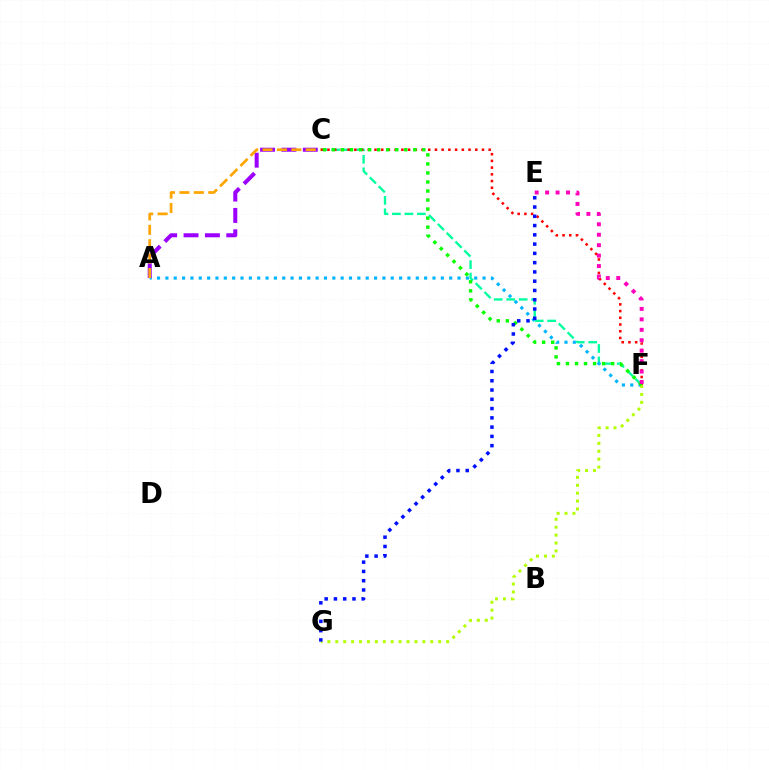{('C', 'F'): [{'color': '#00ff9d', 'line_style': 'dashed', 'thickness': 1.69}, {'color': '#ff0000', 'line_style': 'dotted', 'thickness': 1.83}, {'color': '#08ff00', 'line_style': 'dotted', 'thickness': 2.46}], ('A', 'F'): [{'color': '#00b5ff', 'line_style': 'dotted', 'thickness': 2.27}], ('F', 'G'): [{'color': '#b3ff00', 'line_style': 'dotted', 'thickness': 2.15}], ('A', 'C'): [{'color': '#9b00ff', 'line_style': 'dashed', 'thickness': 2.9}, {'color': '#ffa500', 'line_style': 'dashed', 'thickness': 1.96}], ('E', 'F'): [{'color': '#ff00bd', 'line_style': 'dotted', 'thickness': 2.84}], ('E', 'G'): [{'color': '#0010ff', 'line_style': 'dotted', 'thickness': 2.52}]}